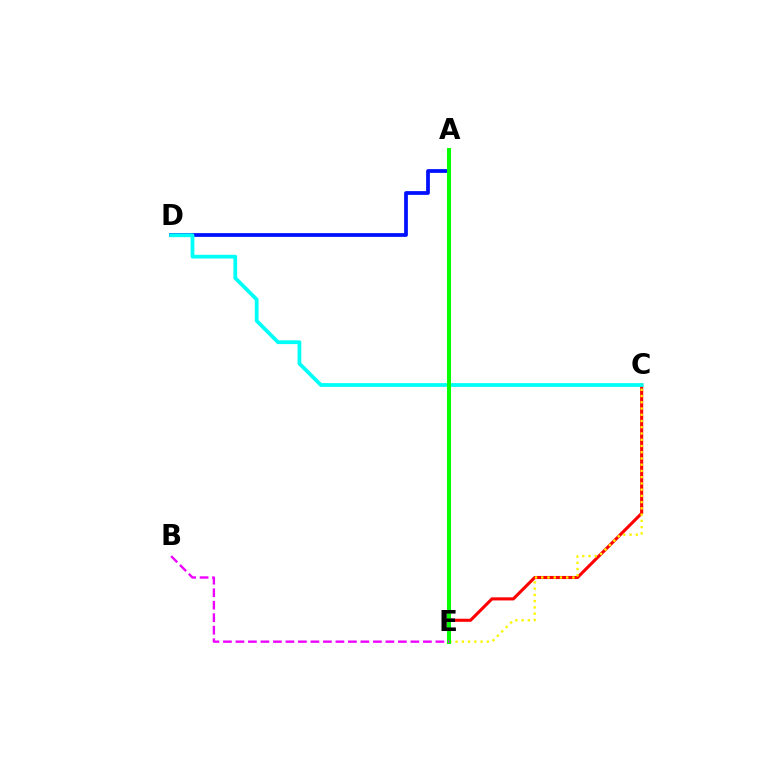{('A', 'D'): [{'color': '#0010ff', 'line_style': 'solid', 'thickness': 2.7}], ('C', 'E'): [{'color': '#ff0000', 'line_style': 'solid', 'thickness': 2.22}, {'color': '#fcf500', 'line_style': 'dotted', 'thickness': 1.7}], ('C', 'D'): [{'color': '#00fff6', 'line_style': 'solid', 'thickness': 2.71}], ('A', 'E'): [{'color': '#08ff00', 'line_style': 'solid', 'thickness': 2.93}], ('B', 'E'): [{'color': '#ee00ff', 'line_style': 'dashed', 'thickness': 1.7}]}